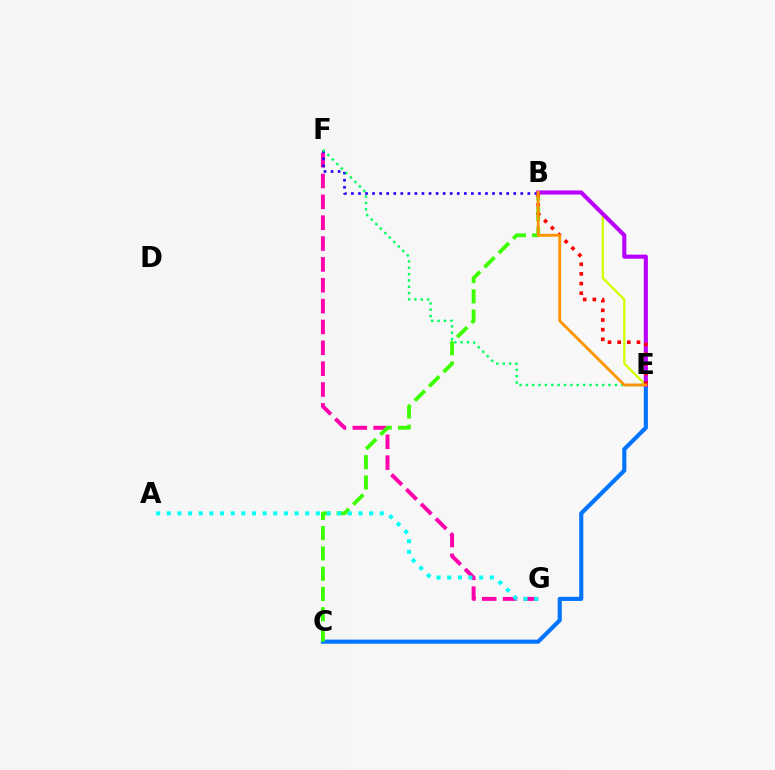{('F', 'G'): [{'color': '#ff00ac', 'line_style': 'dashed', 'thickness': 2.83}], ('B', 'F'): [{'color': '#2500ff', 'line_style': 'dotted', 'thickness': 1.92}], ('B', 'E'): [{'color': '#d1ff00', 'line_style': 'solid', 'thickness': 1.66}, {'color': '#b900ff', 'line_style': 'solid', 'thickness': 2.95}, {'color': '#ff0000', 'line_style': 'dotted', 'thickness': 2.62}, {'color': '#ff9400', 'line_style': 'solid', 'thickness': 2.06}], ('C', 'E'): [{'color': '#0074ff', 'line_style': 'solid', 'thickness': 2.96}], ('B', 'C'): [{'color': '#3dff00', 'line_style': 'dashed', 'thickness': 2.76}], ('E', 'F'): [{'color': '#00ff5c', 'line_style': 'dotted', 'thickness': 1.73}], ('A', 'G'): [{'color': '#00fff6', 'line_style': 'dotted', 'thickness': 2.89}]}